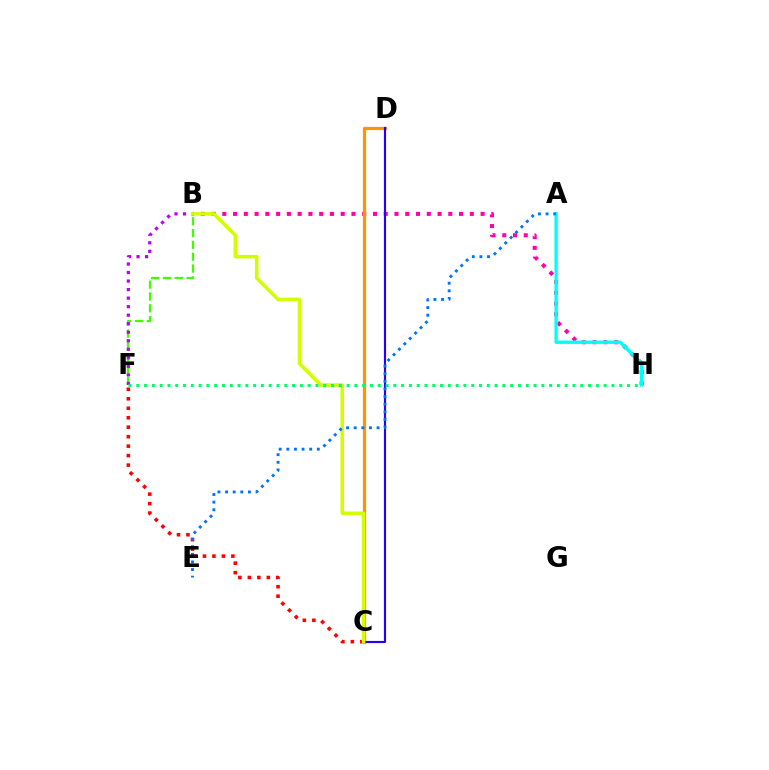{('C', 'F'): [{'color': '#ff0000', 'line_style': 'dotted', 'thickness': 2.57}], ('B', 'H'): [{'color': '#ff00ac', 'line_style': 'dotted', 'thickness': 2.92}], ('B', 'F'): [{'color': '#3dff00', 'line_style': 'dashed', 'thickness': 1.61}, {'color': '#b900ff', 'line_style': 'dotted', 'thickness': 2.32}], ('C', 'D'): [{'color': '#ff9400', 'line_style': 'solid', 'thickness': 2.32}, {'color': '#2500ff', 'line_style': 'solid', 'thickness': 1.54}], ('B', 'C'): [{'color': '#d1ff00', 'line_style': 'solid', 'thickness': 2.54}], ('A', 'H'): [{'color': '#00fff6', 'line_style': 'solid', 'thickness': 2.41}], ('F', 'H'): [{'color': '#00ff5c', 'line_style': 'dotted', 'thickness': 2.12}], ('A', 'E'): [{'color': '#0074ff', 'line_style': 'dotted', 'thickness': 2.07}]}